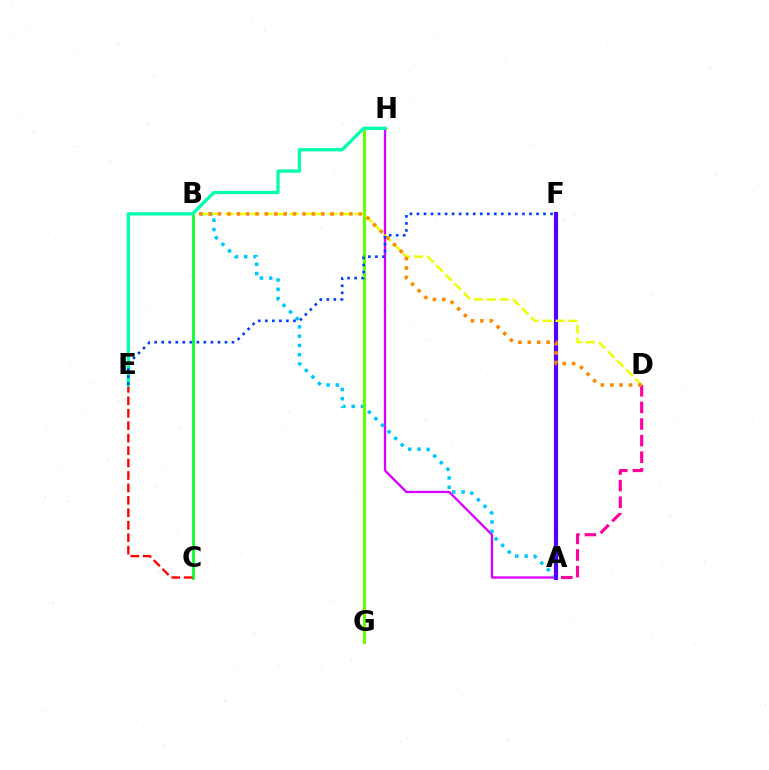{('B', 'C'): [{'color': '#00ff27', 'line_style': 'solid', 'thickness': 1.95}], ('A', 'H'): [{'color': '#d600ff', 'line_style': 'solid', 'thickness': 1.65}], ('C', 'E'): [{'color': '#ff0000', 'line_style': 'dashed', 'thickness': 1.69}], ('A', 'D'): [{'color': '#ff00a0', 'line_style': 'dashed', 'thickness': 2.26}], ('A', 'B'): [{'color': '#00c7ff', 'line_style': 'dotted', 'thickness': 2.52}], ('G', 'H'): [{'color': '#66ff00', 'line_style': 'solid', 'thickness': 2.18}], ('A', 'F'): [{'color': '#4f00ff', 'line_style': 'solid', 'thickness': 2.98}], ('B', 'D'): [{'color': '#eeff00', 'line_style': 'dashed', 'thickness': 1.76}, {'color': '#ff8800', 'line_style': 'dotted', 'thickness': 2.55}], ('E', 'H'): [{'color': '#00ffaf', 'line_style': 'solid', 'thickness': 2.36}], ('E', 'F'): [{'color': '#003fff', 'line_style': 'dotted', 'thickness': 1.91}]}